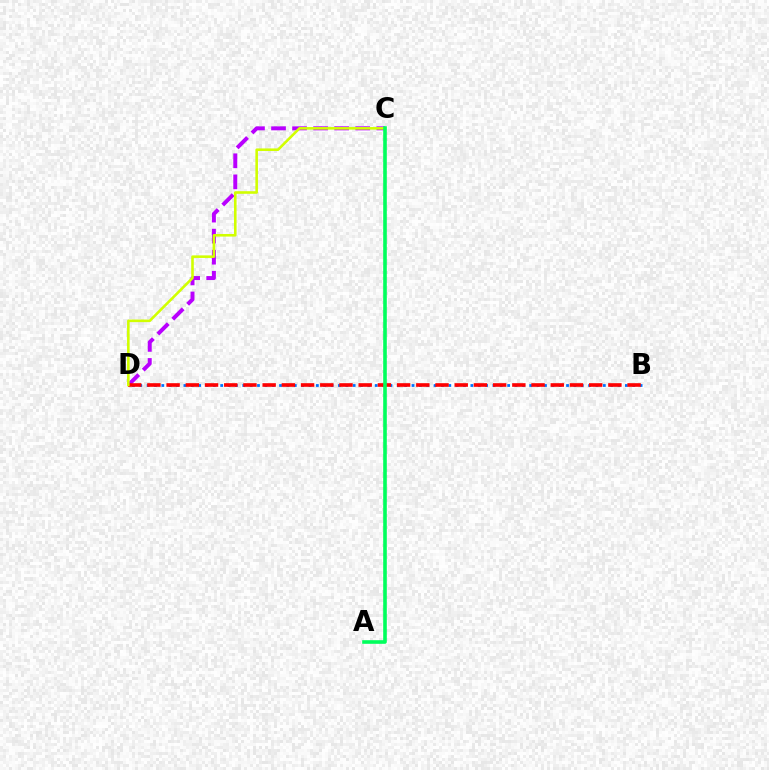{('C', 'D'): [{'color': '#b900ff', 'line_style': 'dashed', 'thickness': 2.86}, {'color': '#d1ff00', 'line_style': 'solid', 'thickness': 1.86}], ('B', 'D'): [{'color': '#0074ff', 'line_style': 'dotted', 'thickness': 2.0}, {'color': '#ff0000', 'line_style': 'dashed', 'thickness': 2.61}], ('A', 'C'): [{'color': '#00ff5c', 'line_style': 'solid', 'thickness': 2.6}]}